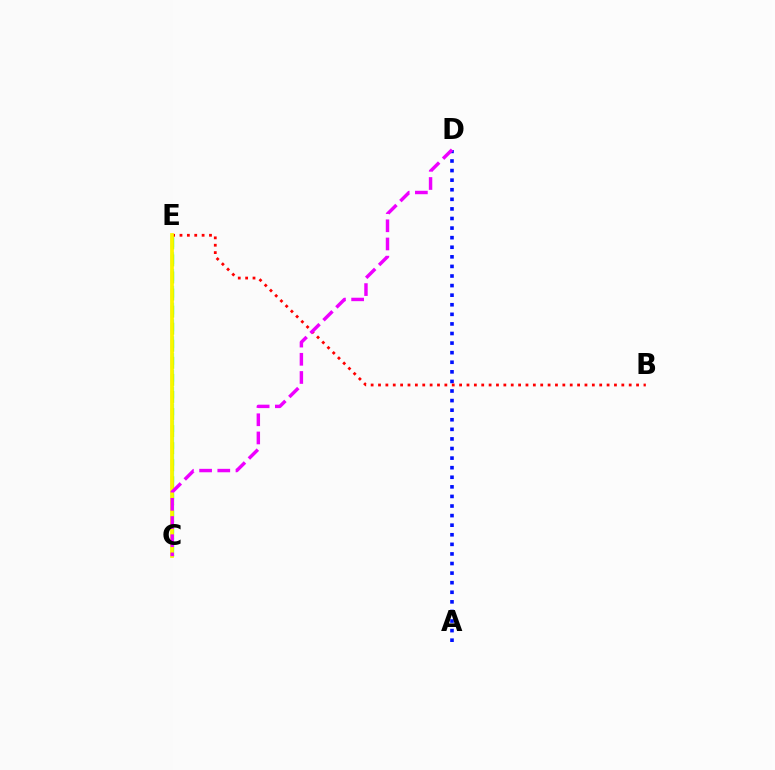{('A', 'D'): [{'color': '#0010ff', 'line_style': 'dotted', 'thickness': 2.6}], ('C', 'E'): [{'color': '#00fff6', 'line_style': 'dashed', 'thickness': 2.28}, {'color': '#08ff00', 'line_style': 'dashed', 'thickness': 2.32}, {'color': '#fcf500', 'line_style': 'solid', 'thickness': 2.7}], ('B', 'E'): [{'color': '#ff0000', 'line_style': 'dotted', 'thickness': 2.0}], ('C', 'D'): [{'color': '#ee00ff', 'line_style': 'dashed', 'thickness': 2.47}]}